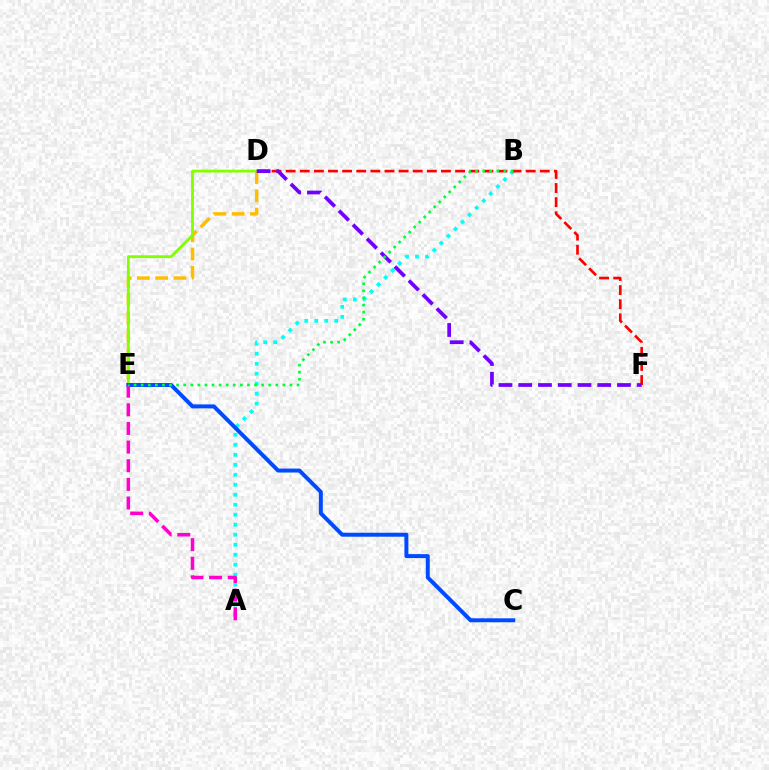{('A', 'B'): [{'color': '#00fff6', 'line_style': 'dotted', 'thickness': 2.71}], ('D', 'F'): [{'color': '#ff0000', 'line_style': 'dashed', 'thickness': 1.92}, {'color': '#7200ff', 'line_style': 'dashed', 'thickness': 2.68}], ('D', 'E'): [{'color': '#ffbd00', 'line_style': 'dashed', 'thickness': 2.49}, {'color': '#84ff00', 'line_style': 'solid', 'thickness': 2.03}], ('C', 'E'): [{'color': '#004bff', 'line_style': 'solid', 'thickness': 2.86}], ('A', 'E'): [{'color': '#ff00cf', 'line_style': 'dashed', 'thickness': 2.53}], ('B', 'E'): [{'color': '#00ff39', 'line_style': 'dotted', 'thickness': 1.93}]}